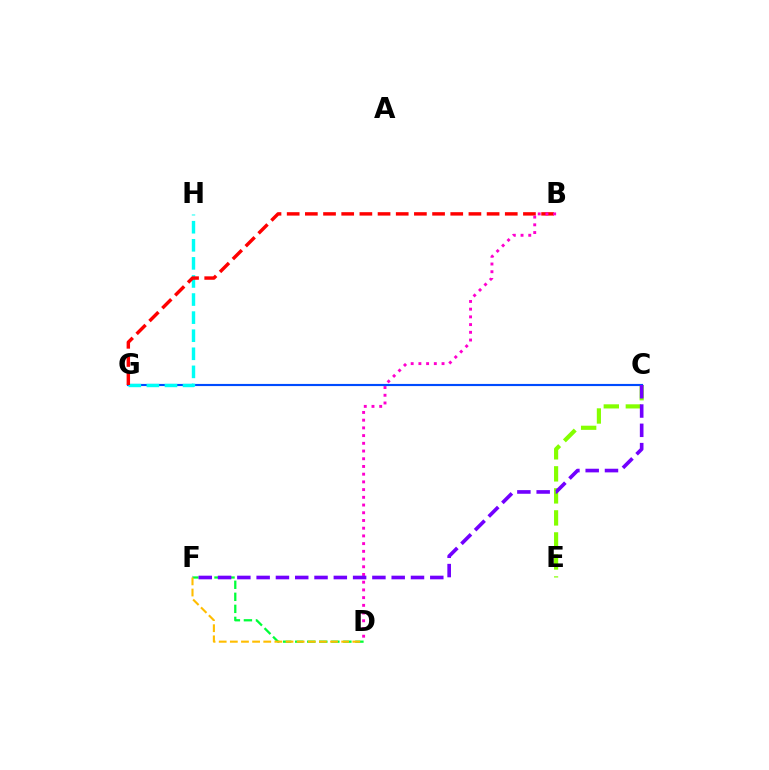{('D', 'F'): [{'color': '#00ff39', 'line_style': 'dashed', 'thickness': 1.63}, {'color': '#ffbd00', 'line_style': 'dashed', 'thickness': 1.51}], ('C', 'E'): [{'color': '#84ff00', 'line_style': 'dashed', 'thickness': 2.99}], ('C', 'G'): [{'color': '#004bff', 'line_style': 'solid', 'thickness': 1.55}], ('G', 'H'): [{'color': '#00fff6', 'line_style': 'dashed', 'thickness': 2.46}], ('B', 'G'): [{'color': '#ff0000', 'line_style': 'dashed', 'thickness': 2.47}], ('B', 'D'): [{'color': '#ff00cf', 'line_style': 'dotted', 'thickness': 2.1}], ('C', 'F'): [{'color': '#7200ff', 'line_style': 'dashed', 'thickness': 2.62}]}